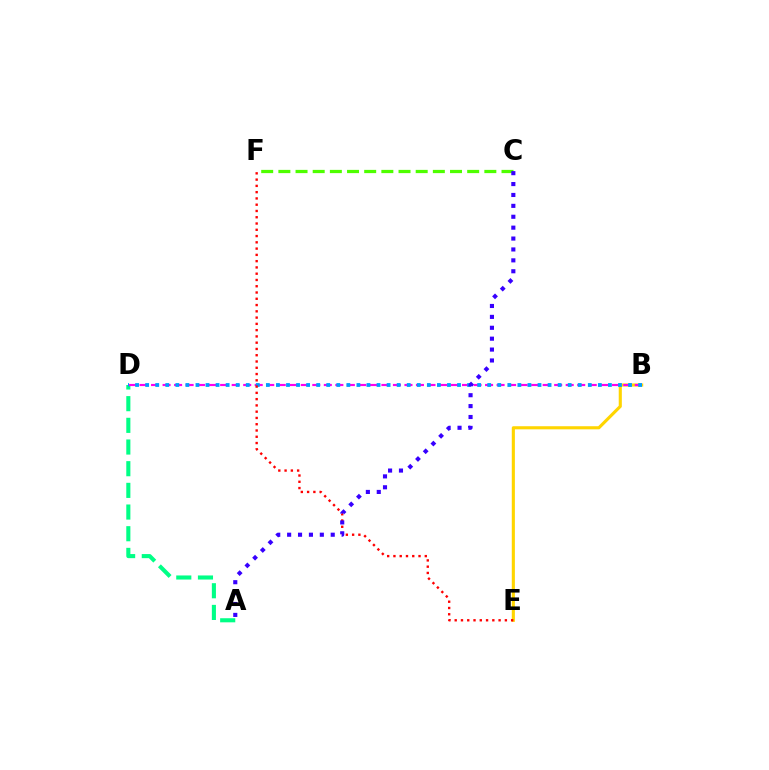{('A', 'D'): [{'color': '#00ff86', 'line_style': 'dashed', 'thickness': 2.94}], ('B', 'E'): [{'color': '#ffd500', 'line_style': 'solid', 'thickness': 2.24}], ('B', 'D'): [{'color': '#ff00ed', 'line_style': 'dashed', 'thickness': 1.56}, {'color': '#009eff', 'line_style': 'dotted', 'thickness': 2.73}], ('E', 'F'): [{'color': '#ff0000', 'line_style': 'dotted', 'thickness': 1.7}], ('C', 'F'): [{'color': '#4fff00', 'line_style': 'dashed', 'thickness': 2.33}], ('A', 'C'): [{'color': '#3700ff', 'line_style': 'dotted', 'thickness': 2.96}]}